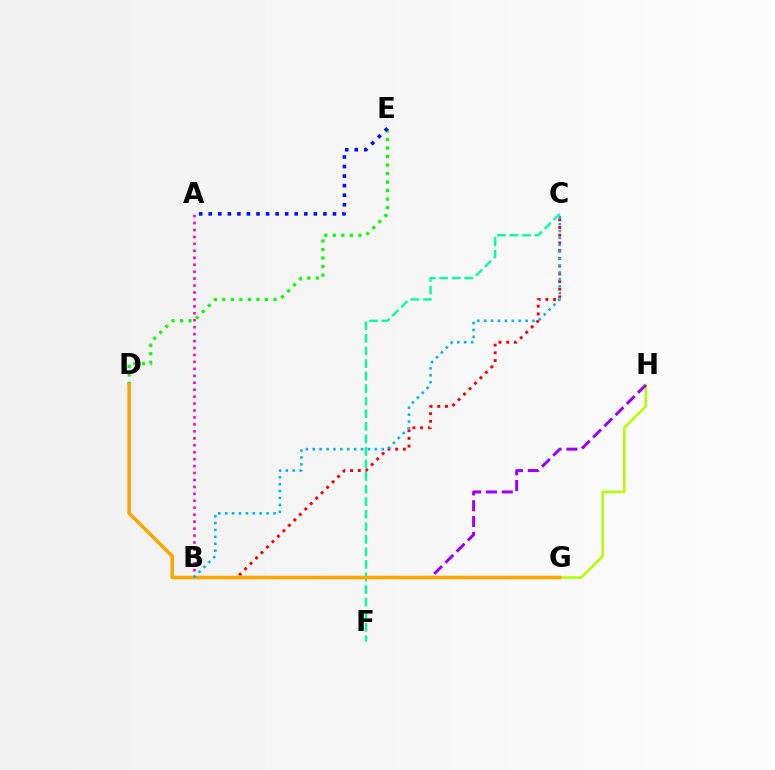{('B', 'C'): [{'color': '#ff0000', 'line_style': 'dotted', 'thickness': 2.09}, {'color': '#00b5ff', 'line_style': 'dotted', 'thickness': 1.87}], ('D', 'E'): [{'color': '#08ff00', 'line_style': 'dotted', 'thickness': 2.32}], ('G', 'H'): [{'color': '#b3ff00', 'line_style': 'solid', 'thickness': 1.86}], ('A', 'B'): [{'color': '#ff00bd', 'line_style': 'dotted', 'thickness': 1.89}], ('B', 'H'): [{'color': '#9b00ff', 'line_style': 'dashed', 'thickness': 2.15}], ('C', 'F'): [{'color': '#00ff9d', 'line_style': 'dashed', 'thickness': 1.71}], ('D', 'G'): [{'color': '#ffa500', 'line_style': 'solid', 'thickness': 2.56}], ('A', 'E'): [{'color': '#0010ff', 'line_style': 'dotted', 'thickness': 2.6}]}